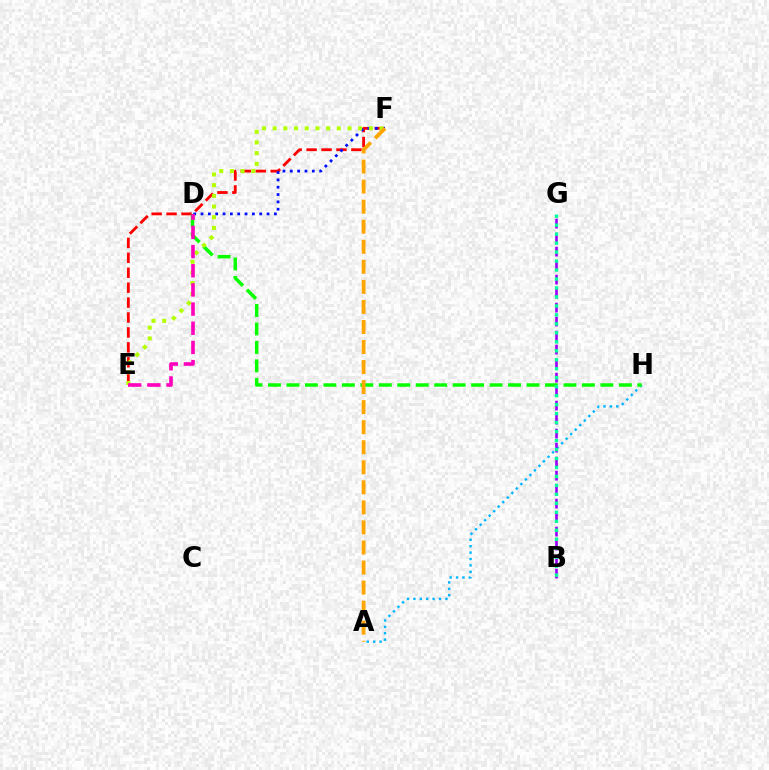{('A', 'H'): [{'color': '#00b5ff', 'line_style': 'dotted', 'thickness': 1.74}], ('E', 'F'): [{'color': '#ff0000', 'line_style': 'dashed', 'thickness': 2.03}, {'color': '#b3ff00', 'line_style': 'dotted', 'thickness': 2.9}], ('D', 'F'): [{'color': '#0010ff', 'line_style': 'dotted', 'thickness': 1.99}], ('B', 'G'): [{'color': '#9b00ff', 'line_style': 'dashed', 'thickness': 1.9}, {'color': '#00ff9d', 'line_style': 'dotted', 'thickness': 2.44}], ('D', 'H'): [{'color': '#08ff00', 'line_style': 'dashed', 'thickness': 2.51}], ('D', 'E'): [{'color': '#ff00bd', 'line_style': 'dashed', 'thickness': 2.6}], ('A', 'F'): [{'color': '#ffa500', 'line_style': 'dashed', 'thickness': 2.72}]}